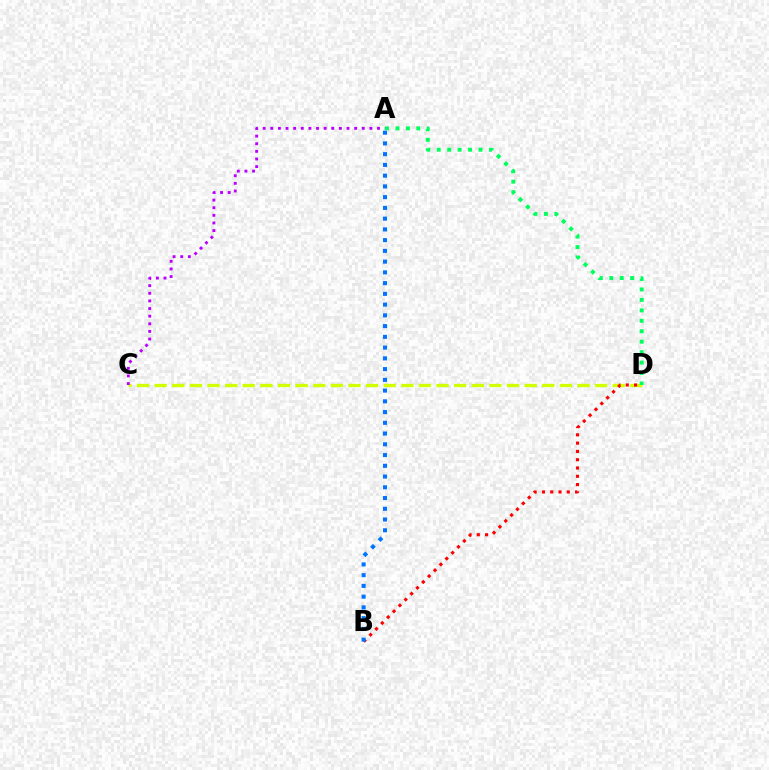{('C', 'D'): [{'color': '#d1ff00', 'line_style': 'dashed', 'thickness': 2.39}], ('A', 'C'): [{'color': '#b900ff', 'line_style': 'dotted', 'thickness': 2.07}], ('B', 'D'): [{'color': '#ff0000', 'line_style': 'dotted', 'thickness': 2.25}], ('A', 'B'): [{'color': '#0074ff', 'line_style': 'dotted', 'thickness': 2.92}], ('A', 'D'): [{'color': '#00ff5c', 'line_style': 'dotted', 'thickness': 2.84}]}